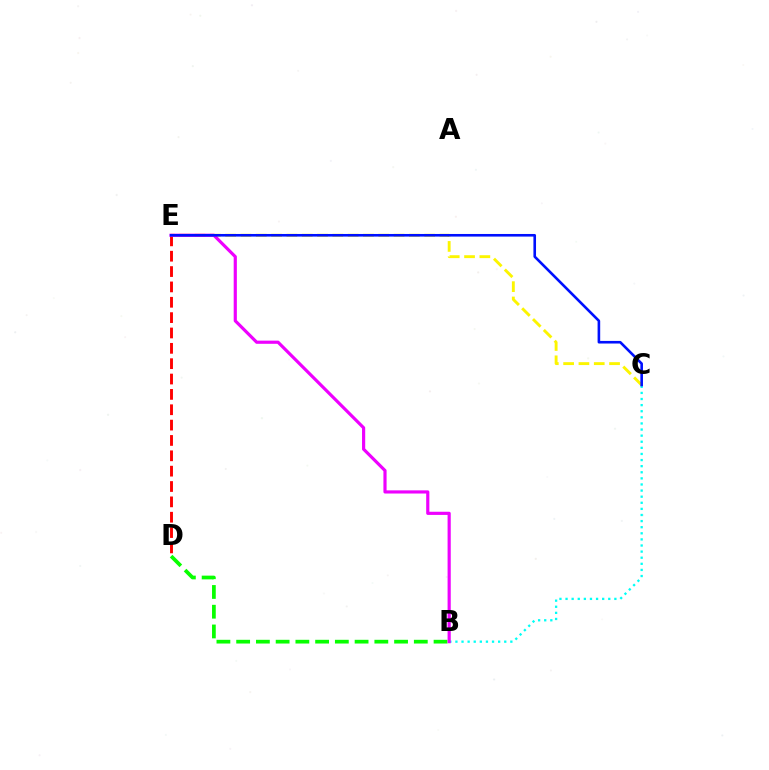{('D', 'E'): [{'color': '#ff0000', 'line_style': 'dashed', 'thickness': 2.09}], ('B', 'D'): [{'color': '#08ff00', 'line_style': 'dashed', 'thickness': 2.68}], ('C', 'E'): [{'color': '#fcf500', 'line_style': 'dashed', 'thickness': 2.08}, {'color': '#0010ff', 'line_style': 'solid', 'thickness': 1.88}], ('B', 'C'): [{'color': '#00fff6', 'line_style': 'dotted', 'thickness': 1.66}], ('B', 'E'): [{'color': '#ee00ff', 'line_style': 'solid', 'thickness': 2.28}]}